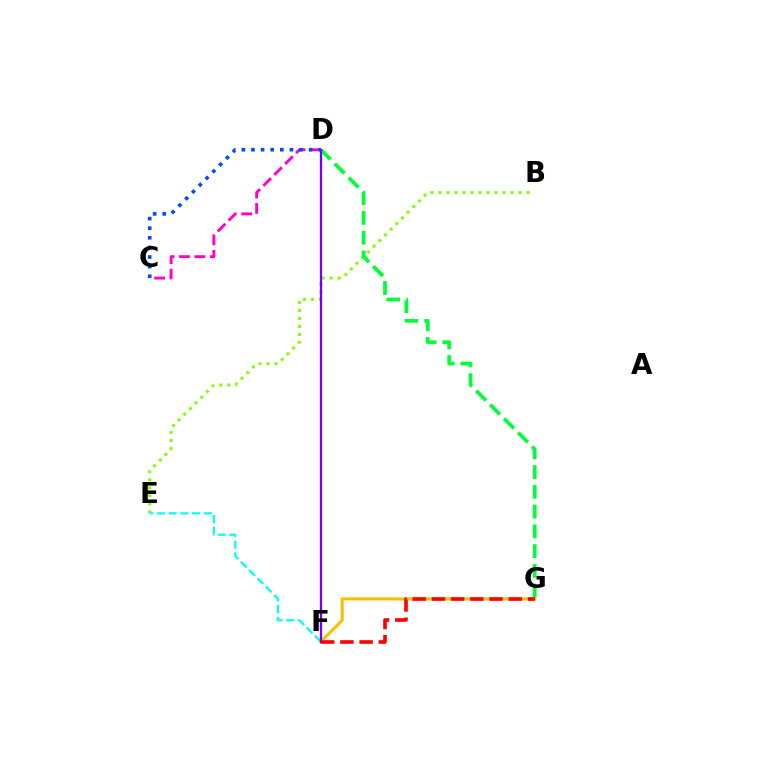{('F', 'G'): [{'color': '#ffbd00', 'line_style': 'solid', 'thickness': 2.19}, {'color': '#ff0000', 'line_style': 'dashed', 'thickness': 2.61}], ('B', 'E'): [{'color': '#84ff00', 'line_style': 'dotted', 'thickness': 2.18}], ('E', 'F'): [{'color': '#00fff6', 'line_style': 'dashed', 'thickness': 1.6}], ('D', 'G'): [{'color': '#00ff39', 'line_style': 'dashed', 'thickness': 2.68}], ('D', 'F'): [{'color': '#7200ff', 'line_style': 'solid', 'thickness': 1.64}], ('C', 'D'): [{'color': '#ff00cf', 'line_style': 'dashed', 'thickness': 2.09}, {'color': '#004bff', 'line_style': 'dotted', 'thickness': 2.61}]}